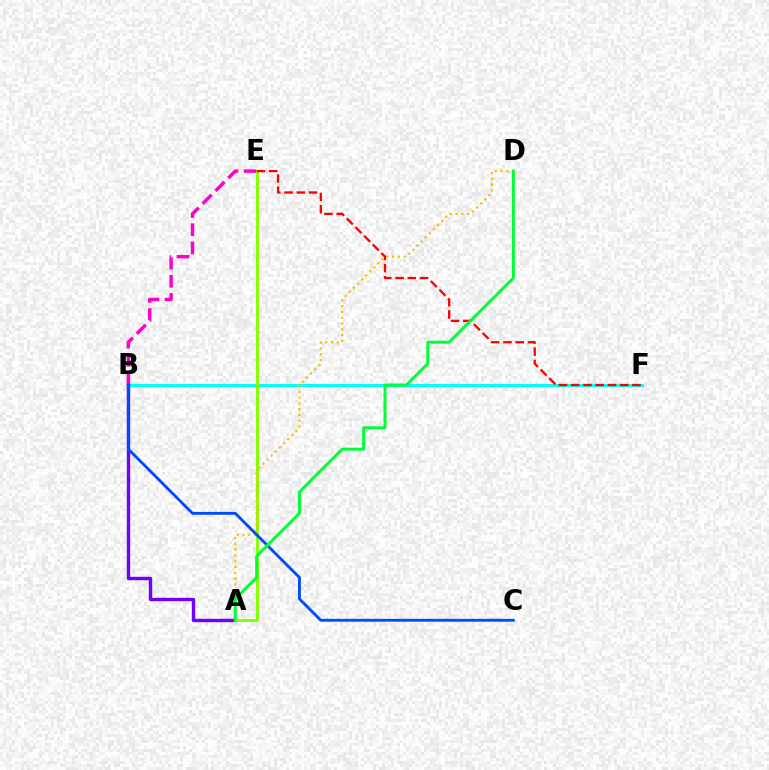{('B', 'F'): [{'color': '#00fff6', 'line_style': 'solid', 'thickness': 2.15}], ('B', 'E'): [{'color': '#ff00cf', 'line_style': 'dashed', 'thickness': 2.48}], ('A', 'B'): [{'color': '#7200ff', 'line_style': 'solid', 'thickness': 2.44}], ('A', 'E'): [{'color': '#84ff00', 'line_style': 'solid', 'thickness': 2.09}], ('E', 'F'): [{'color': '#ff0000', 'line_style': 'dashed', 'thickness': 1.66}], ('A', 'D'): [{'color': '#ffbd00', 'line_style': 'dotted', 'thickness': 1.57}, {'color': '#00ff39', 'line_style': 'solid', 'thickness': 2.13}], ('B', 'C'): [{'color': '#004bff', 'line_style': 'solid', 'thickness': 2.05}]}